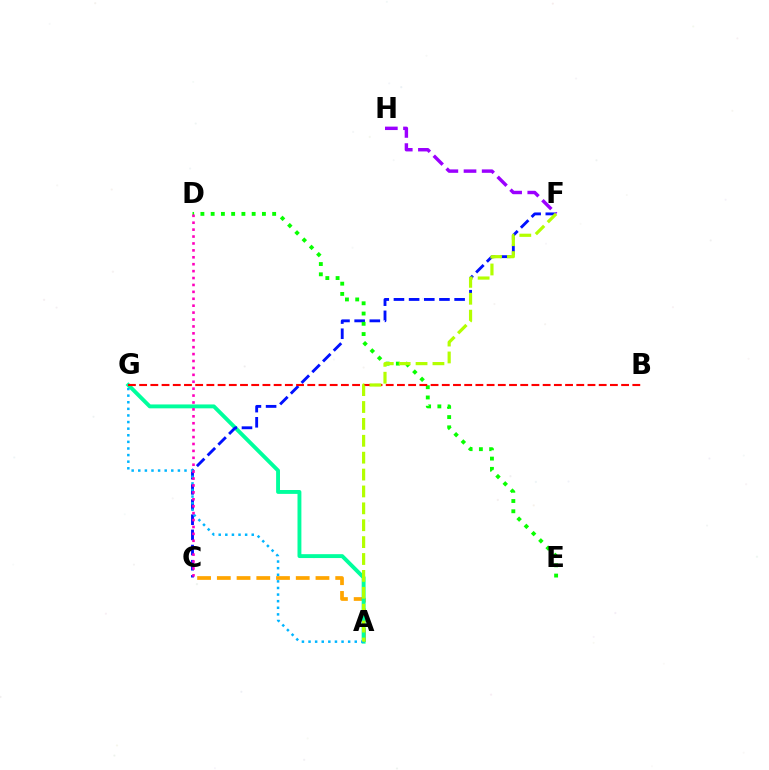{('A', 'C'): [{'color': '#ffa500', 'line_style': 'dashed', 'thickness': 2.68}], ('A', 'G'): [{'color': '#00ff9d', 'line_style': 'solid', 'thickness': 2.8}, {'color': '#00b5ff', 'line_style': 'dotted', 'thickness': 1.79}], ('C', 'F'): [{'color': '#0010ff', 'line_style': 'dashed', 'thickness': 2.06}], ('D', 'E'): [{'color': '#08ff00', 'line_style': 'dotted', 'thickness': 2.79}], ('B', 'G'): [{'color': '#ff0000', 'line_style': 'dashed', 'thickness': 1.52}], ('F', 'H'): [{'color': '#9b00ff', 'line_style': 'dashed', 'thickness': 2.47}], ('A', 'F'): [{'color': '#b3ff00', 'line_style': 'dashed', 'thickness': 2.29}], ('C', 'D'): [{'color': '#ff00bd', 'line_style': 'dotted', 'thickness': 1.88}]}